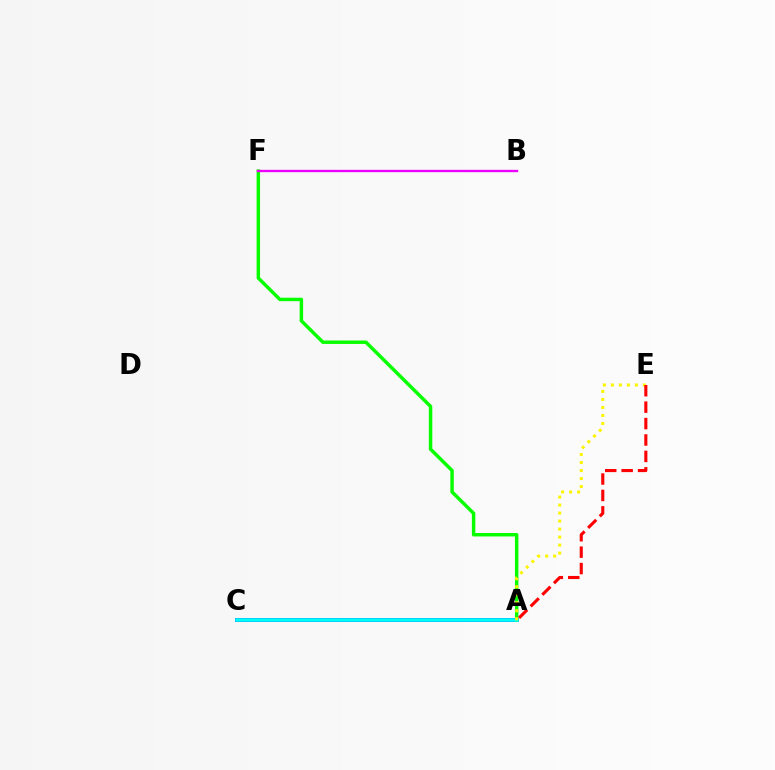{('A', 'C'): [{'color': '#0010ff', 'line_style': 'solid', 'thickness': 2.75}, {'color': '#00fff6', 'line_style': 'solid', 'thickness': 2.59}], ('A', 'F'): [{'color': '#08ff00', 'line_style': 'solid', 'thickness': 2.49}], ('A', 'E'): [{'color': '#fcf500', 'line_style': 'dotted', 'thickness': 2.18}, {'color': '#ff0000', 'line_style': 'dashed', 'thickness': 2.23}], ('B', 'F'): [{'color': '#ee00ff', 'line_style': 'solid', 'thickness': 1.69}]}